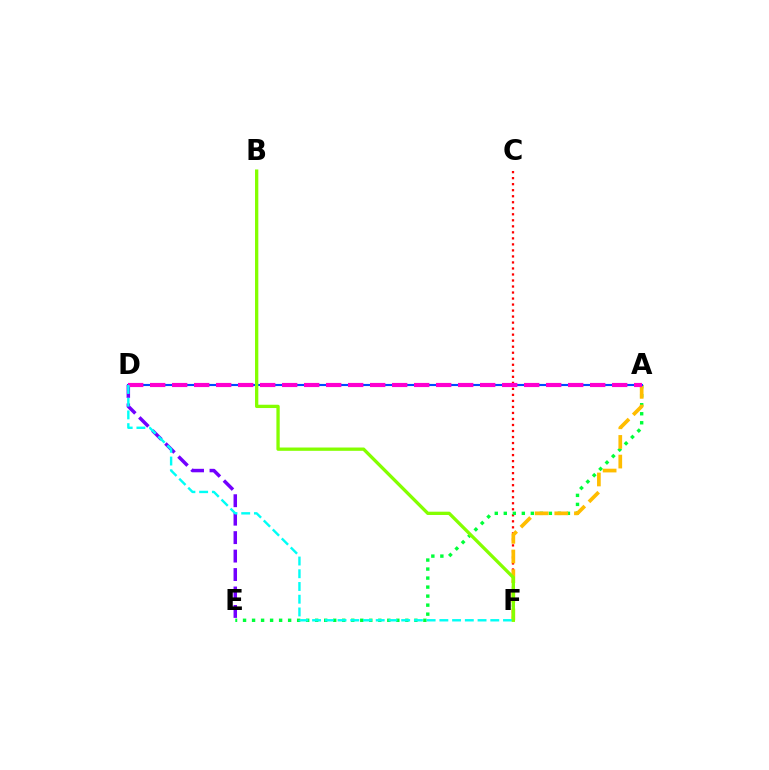{('C', 'F'): [{'color': '#ff0000', 'line_style': 'dotted', 'thickness': 1.64}], ('A', 'E'): [{'color': '#00ff39', 'line_style': 'dotted', 'thickness': 2.45}], ('A', 'F'): [{'color': '#ffbd00', 'line_style': 'dashed', 'thickness': 2.67}], ('A', 'D'): [{'color': '#004bff', 'line_style': 'solid', 'thickness': 1.54}, {'color': '#ff00cf', 'line_style': 'dashed', 'thickness': 2.99}], ('D', 'E'): [{'color': '#7200ff', 'line_style': 'dashed', 'thickness': 2.51}], ('D', 'F'): [{'color': '#00fff6', 'line_style': 'dashed', 'thickness': 1.73}], ('B', 'F'): [{'color': '#84ff00', 'line_style': 'solid', 'thickness': 2.38}]}